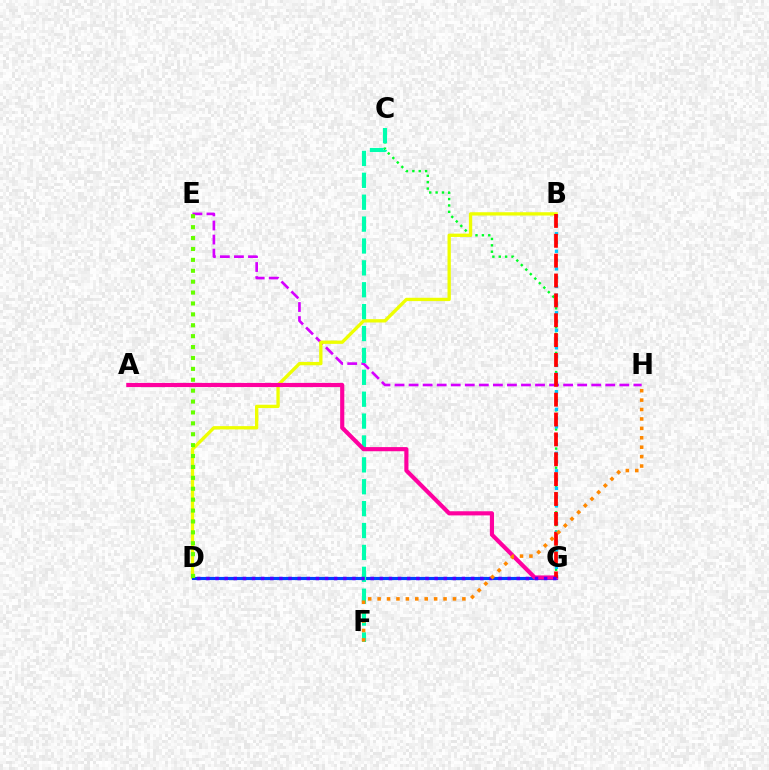{('E', 'H'): [{'color': '#d600ff', 'line_style': 'dashed', 'thickness': 1.91}], ('C', 'G'): [{'color': '#00ff27', 'line_style': 'dotted', 'thickness': 1.73}], ('B', 'D'): [{'color': '#eeff00', 'line_style': 'solid', 'thickness': 2.39}], ('D', 'G'): [{'color': '#003fff', 'line_style': 'solid', 'thickness': 2.27}, {'color': '#4f00ff', 'line_style': 'dotted', 'thickness': 2.48}], ('B', 'G'): [{'color': '#00c7ff', 'line_style': 'dotted', 'thickness': 2.39}, {'color': '#ff0000', 'line_style': 'dashed', 'thickness': 2.7}], ('C', 'F'): [{'color': '#00ffaf', 'line_style': 'dashed', 'thickness': 2.97}], ('A', 'G'): [{'color': '#ff00a0', 'line_style': 'solid', 'thickness': 2.99}], ('D', 'E'): [{'color': '#66ff00', 'line_style': 'dotted', 'thickness': 2.96}], ('F', 'H'): [{'color': '#ff8800', 'line_style': 'dotted', 'thickness': 2.56}]}